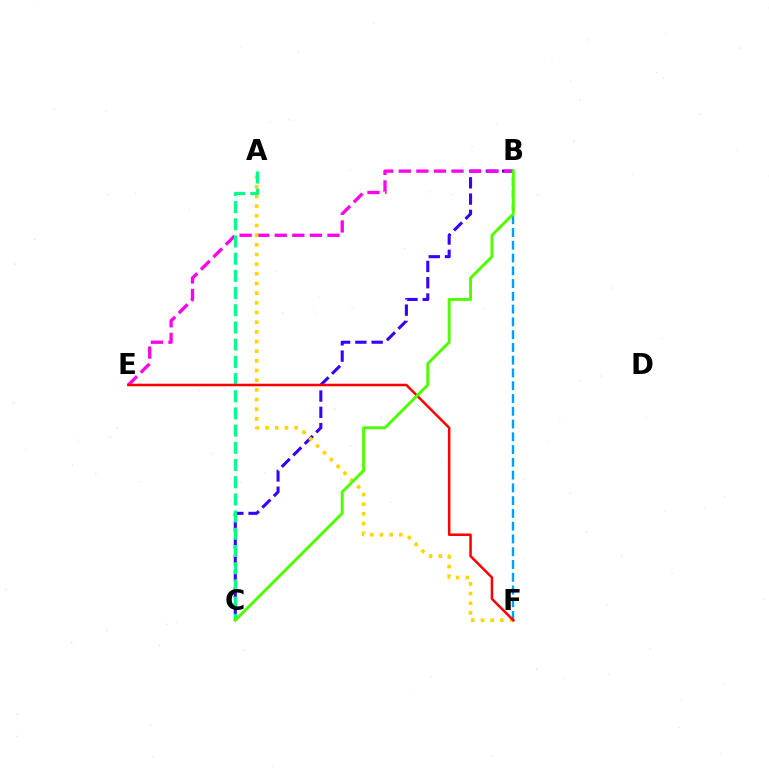{('B', 'C'): [{'color': '#3700ff', 'line_style': 'dashed', 'thickness': 2.21}, {'color': '#4fff00', 'line_style': 'solid', 'thickness': 2.12}], ('B', 'E'): [{'color': '#ff00ed', 'line_style': 'dashed', 'thickness': 2.39}], ('A', 'F'): [{'color': '#ffd500', 'line_style': 'dotted', 'thickness': 2.63}], ('A', 'C'): [{'color': '#00ff86', 'line_style': 'dashed', 'thickness': 2.34}], ('B', 'F'): [{'color': '#009eff', 'line_style': 'dashed', 'thickness': 1.73}], ('E', 'F'): [{'color': '#ff0000', 'line_style': 'solid', 'thickness': 1.82}]}